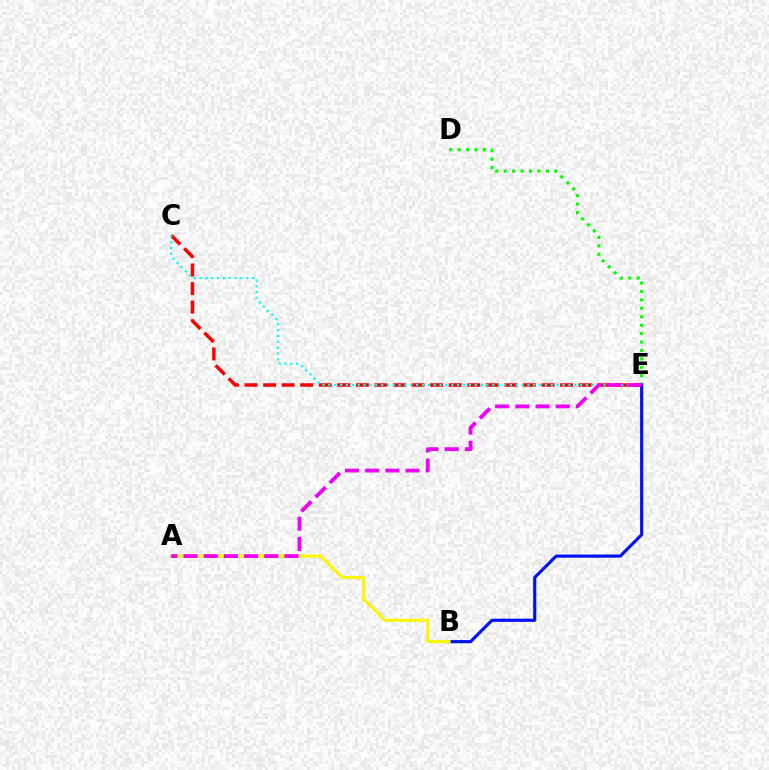{('C', 'E'): [{'color': '#ff0000', 'line_style': 'dashed', 'thickness': 2.52}, {'color': '#00fff6', 'line_style': 'dotted', 'thickness': 1.59}], ('D', 'E'): [{'color': '#08ff00', 'line_style': 'dotted', 'thickness': 2.29}], ('B', 'E'): [{'color': '#0010ff', 'line_style': 'solid', 'thickness': 2.26}], ('A', 'B'): [{'color': '#fcf500', 'line_style': 'solid', 'thickness': 2.22}], ('A', 'E'): [{'color': '#ee00ff', 'line_style': 'dashed', 'thickness': 2.74}]}